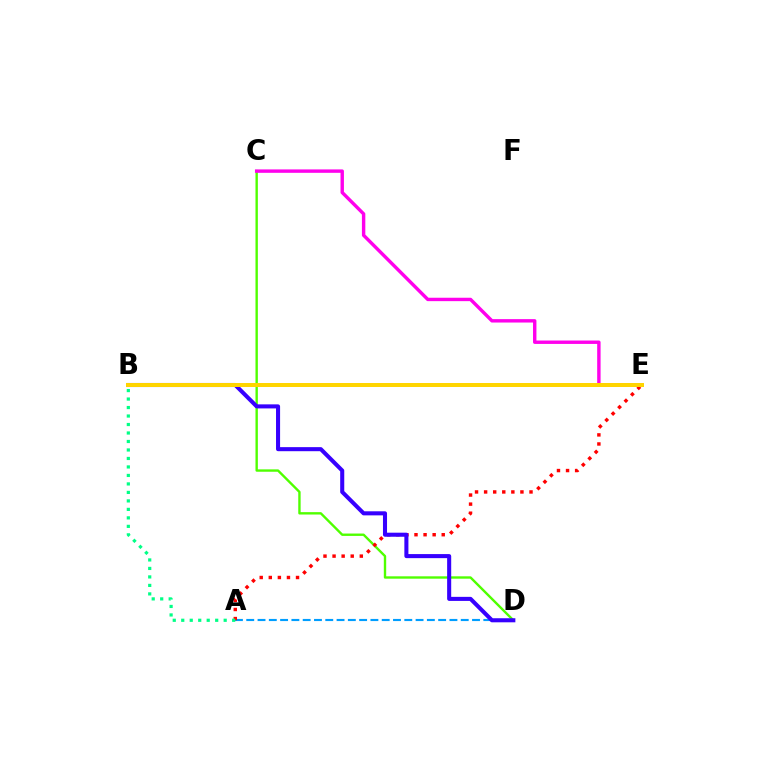{('A', 'D'): [{'color': '#009eff', 'line_style': 'dashed', 'thickness': 1.53}], ('C', 'D'): [{'color': '#4fff00', 'line_style': 'solid', 'thickness': 1.72}], ('A', 'E'): [{'color': '#ff0000', 'line_style': 'dotted', 'thickness': 2.47}], ('A', 'B'): [{'color': '#00ff86', 'line_style': 'dotted', 'thickness': 2.31}], ('B', 'D'): [{'color': '#3700ff', 'line_style': 'solid', 'thickness': 2.92}], ('C', 'E'): [{'color': '#ff00ed', 'line_style': 'solid', 'thickness': 2.45}], ('B', 'E'): [{'color': '#ffd500', 'line_style': 'solid', 'thickness': 2.87}]}